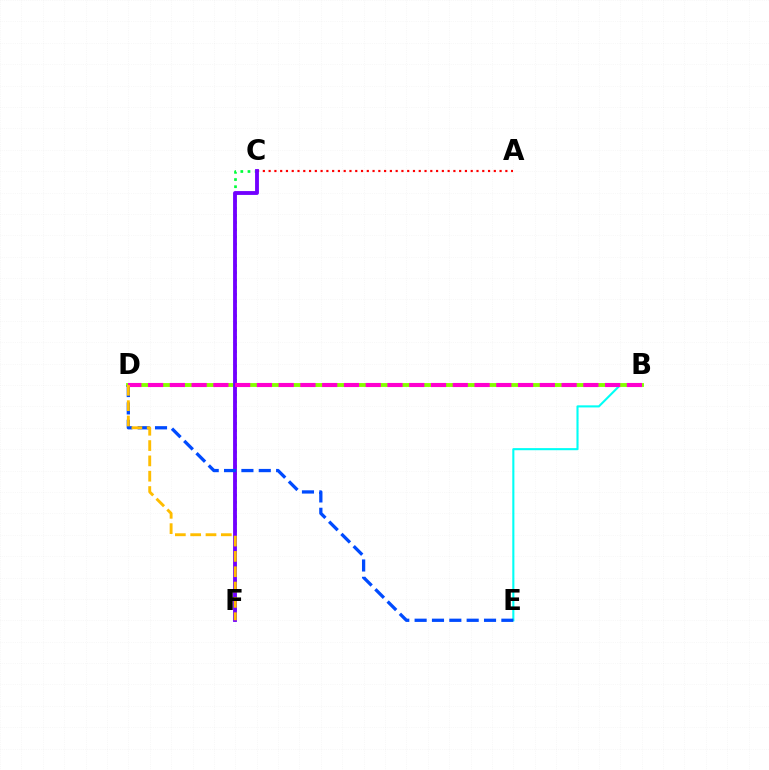{('C', 'F'): [{'color': '#00ff39', 'line_style': 'dotted', 'thickness': 1.95}, {'color': '#7200ff', 'line_style': 'solid', 'thickness': 2.77}], ('B', 'E'): [{'color': '#00fff6', 'line_style': 'solid', 'thickness': 1.51}], ('A', 'C'): [{'color': '#ff0000', 'line_style': 'dotted', 'thickness': 1.57}], ('B', 'D'): [{'color': '#84ff00', 'line_style': 'solid', 'thickness': 2.79}, {'color': '#ff00cf', 'line_style': 'dashed', 'thickness': 2.96}], ('D', 'E'): [{'color': '#004bff', 'line_style': 'dashed', 'thickness': 2.36}], ('D', 'F'): [{'color': '#ffbd00', 'line_style': 'dashed', 'thickness': 2.08}]}